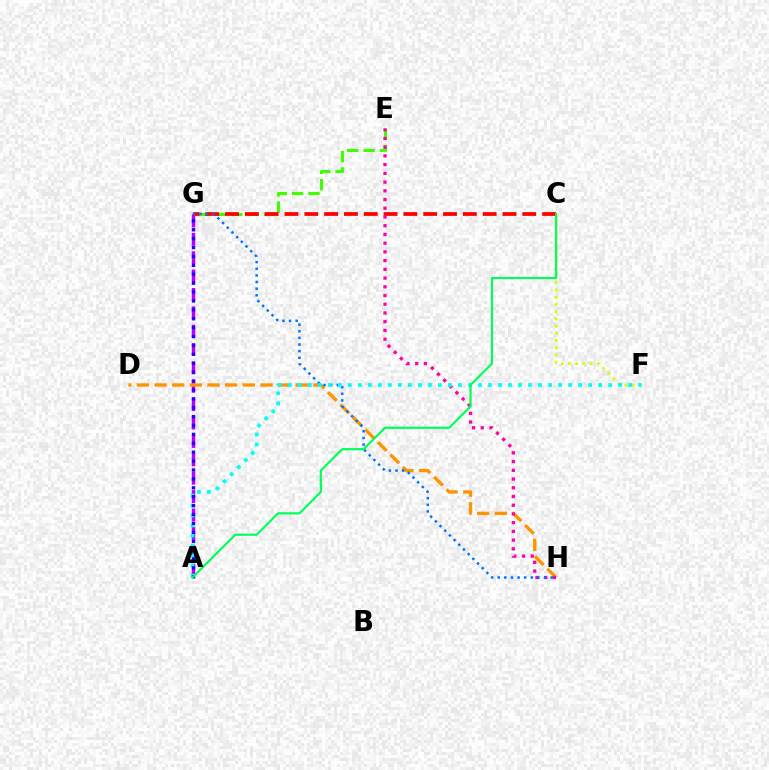{('E', 'G'): [{'color': '#3dff00', 'line_style': 'dashed', 'thickness': 2.22}], ('A', 'G'): [{'color': '#b900ff', 'line_style': 'dashed', 'thickness': 2.5}, {'color': '#2500ff', 'line_style': 'dotted', 'thickness': 2.42}], ('D', 'H'): [{'color': '#ff9400', 'line_style': 'dashed', 'thickness': 2.4}], ('C', 'G'): [{'color': '#ff0000', 'line_style': 'dashed', 'thickness': 2.69}], ('E', 'H'): [{'color': '#ff00ac', 'line_style': 'dotted', 'thickness': 2.37}], ('C', 'F'): [{'color': '#d1ff00', 'line_style': 'dotted', 'thickness': 1.97}], ('G', 'H'): [{'color': '#0074ff', 'line_style': 'dotted', 'thickness': 1.8}], ('A', 'F'): [{'color': '#00fff6', 'line_style': 'dotted', 'thickness': 2.72}], ('A', 'C'): [{'color': '#00ff5c', 'line_style': 'solid', 'thickness': 1.57}]}